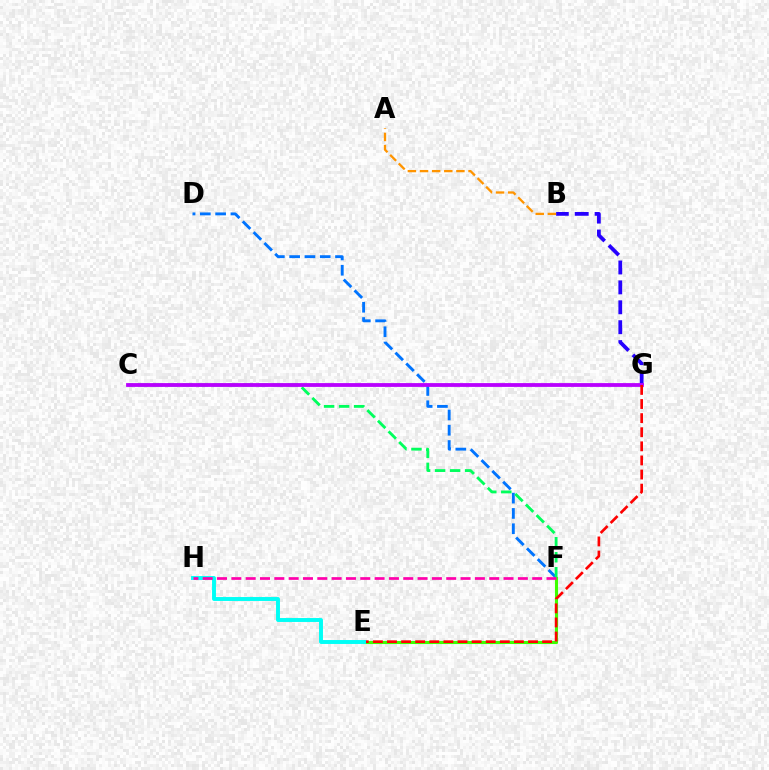{('D', 'F'): [{'color': '#0074ff', 'line_style': 'dashed', 'thickness': 2.08}], ('E', 'F'): [{'color': '#d1ff00', 'line_style': 'solid', 'thickness': 2.15}, {'color': '#3dff00', 'line_style': 'solid', 'thickness': 2.22}], ('C', 'F'): [{'color': '#00ff5c', 'line_style': 'dashed', 'thickness': 2.04}], ('B', 'G'): [{'color': '#2500ff', 'line_style': 'dashed', 'thickness': 2.7}], ('C', 'G'): [{'color': '#b900ff', 'line_style': 'solid', 'thickness': 2.73}], ('A', 'B'): [{'color': '#ff9400', 'line_style': 'dashed', 'thickness': 1.65}], ('E', 'G'): [{'color': '#ff0000', 'line_style': 'dashed', 'thickness': 1.92}], ('E', 'H'): [{'color': '#00fff6', 'line_style': 'solid', 'thickness': 2.82}], ('F', 'H'): [{'color': '#ff00ac', 'line_style': 'dashed', 'thickness': 1.95}]}